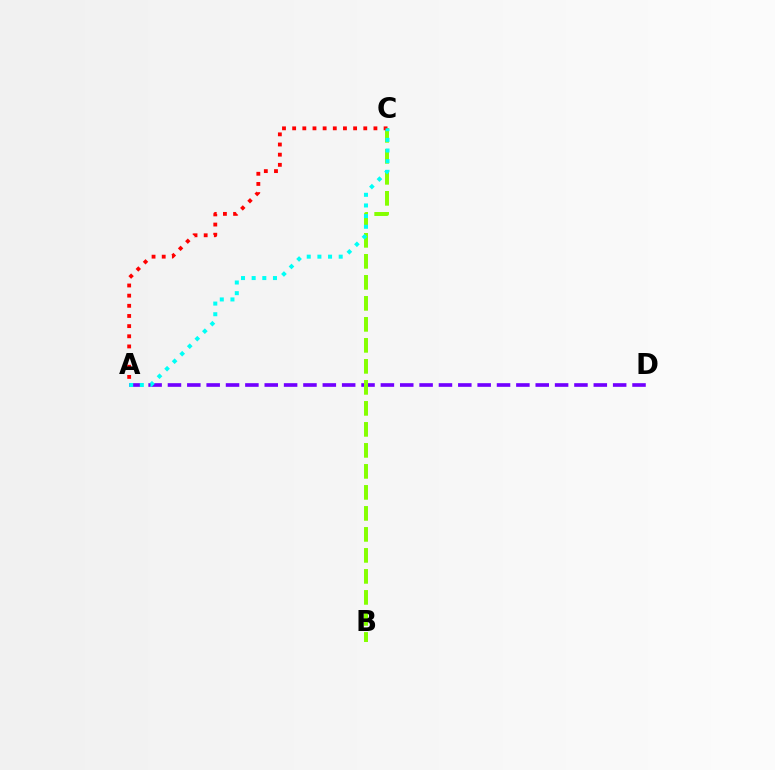{('A', 'D'): [{'color': '#7200ff', 'line_style': 'dashed', 'thickness': 2.63}], ('B', 'C'): [{'color': '#84ff00', 'line_style': 'dashed', 'thickness': 2.85}], ('A', 'C'): [{'color': '#ff0000', 'line_style': 'dotted', 'thickness': 2.76}, {'color': '#00fff6', 'line_style': 'dotted', 'thickness': 2.89}]}